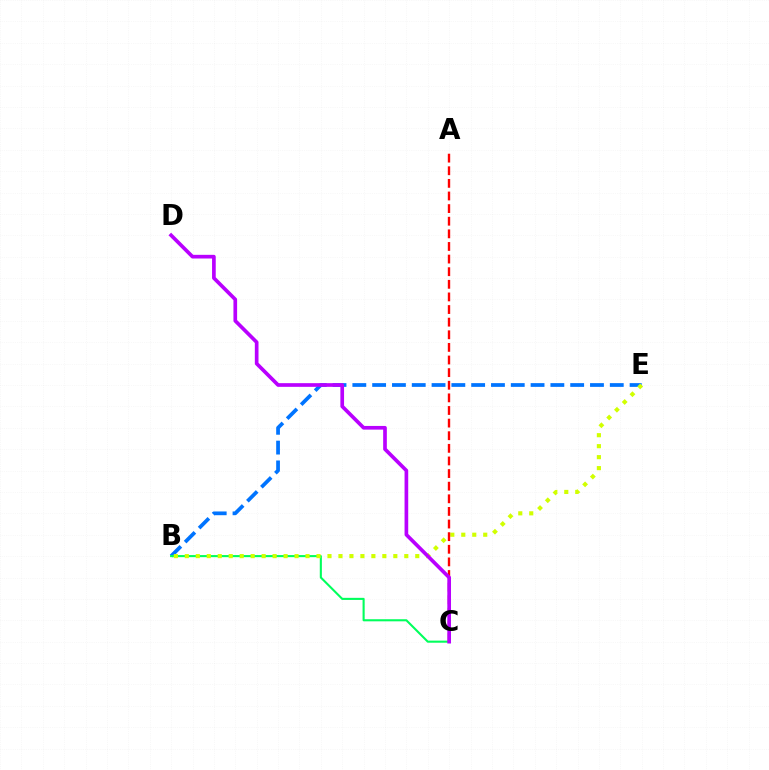{('B', 'E'): [{'color': '#0074ff', 'line_style': 'dashed', 'thickness': 2.69}, {'color': '#d1ff00', 'line_style': 'dotted', 'thickness': 2.98}], ('B', 'C'): [{'color': '#00ff5c', 'line_style': 'solid', 'thickness': 1.51}], ('A', 'C'): [{'color': '#ff0000', 'line_style': 'dashed', 'thickness': 1.71}], ('C', 'D'): [{'color': '#b900ff', 'line_style': 'solid', 'thickness': 2.65}]}